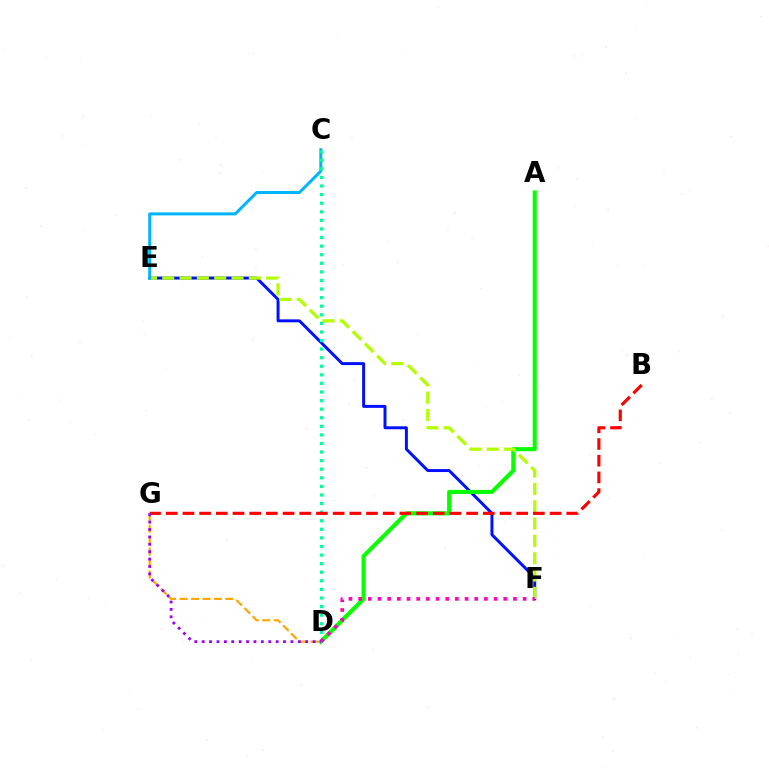{('D', 'G'): [{'color': '#ffa500', 'line_style': 'dashed', 'thickness': 1.55}, {'color': '#9b00ff', 'line_style': 'dotted', 'thickness': 2.01}], ('E', 'F'): [{'color': '#0010ff', 'line_style': 'solid', 'thickness': 2.13}, {'color': '#b3ff00', 'line_style': 'dashed', 'thickness': 2.35}], ('A', 'D'): [{'color': '#08ff00', 'line_style': 'solid', 'thickness': 2.97}], ('C', 'E'): [{'color': '#00b5ff', 'line_style': 'solid', 'thickness': 2.17}], ('C', 'D'): [{'color': '#00ff9d', 'line_style': 'dotted', 'thickness': 2.33}], ('D', 'F'): [{'color': '#ff00bd', 'line_style': 'dotted', 'thickness': 2.63}], ('B', 'G'): [{'color': '#ff0000', 'line_style': 'dashed', 'thickness': 2.27}]}